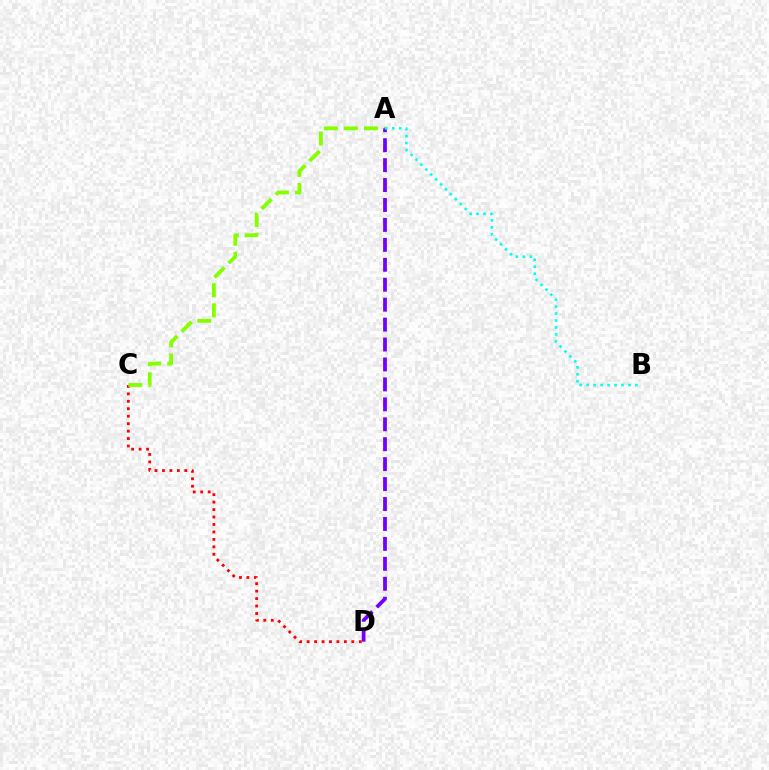{('C', 'D'): [{'color': '#ff0000', 'line_style': 'dotted', 'thickness': 2.03}], ('A', 'C'): [{'color': '#84ff00', 'line_style': 'dashed', 'thickness': 2.73}], ('A', 'D'): [{'color': '#7200ff', 'line_style': 'dashed', 'thickness': 2.71}], ('A', 'B'): [{'color': '#00fff6', 'line_style': 'dotted', 'thickness': 1.89}]}